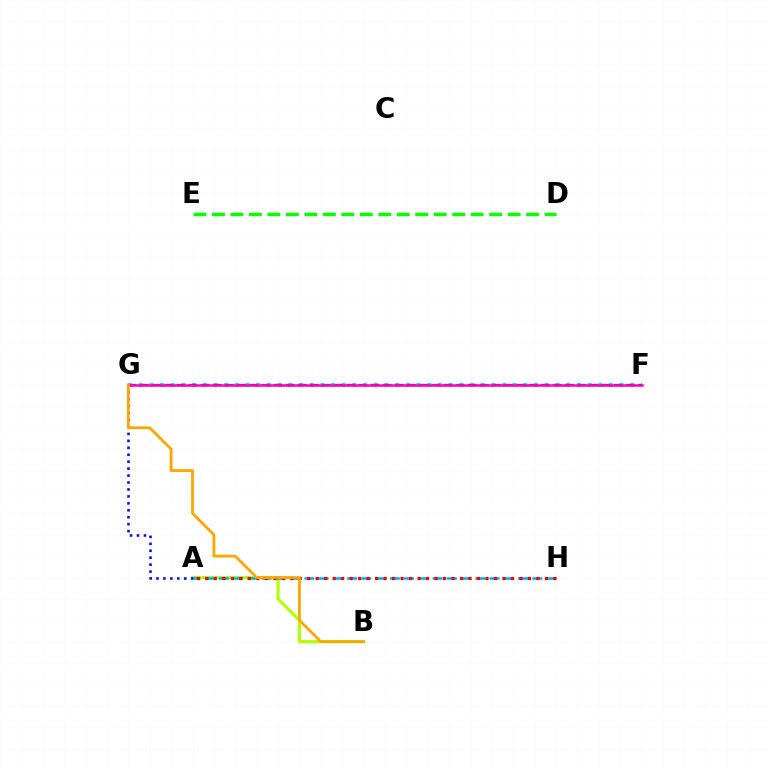{('A', 'B'): [{'color': '#b3ff00', 'line_style': 'solid', 'thickness': 2.26}], ('A', 'H'): [{'color': '#00b5ff', 'line_style': 'dashed', 'thickness': 1.93}, {'color': '#ff0000', 'line_style': 'dotted', 'thickness': 2.31}], ('F', 'G'): [{'color': '#00ff9d', 'line_style': 'dotted', 'thickness': 2.9}, {'color': '#9b00ff', 'line_style': 'dashed', 'thickness': 1.65}, {'color': '#ff00bd', 'line_style': 'solid', 'thickness': 1.8}], ('A', 'G'): [{'color': '#0010ff', 'line_style': 'dotted', 'thickness': 1.89}], ('D', 'E'): [{'color': '#08ff00', 'line_style': 'dashed', 'thickness': 2.51}], ('B', 'G'): [{'color': '#ffa500', 'line_style': 'solid', 'thickness': 2.01}]}